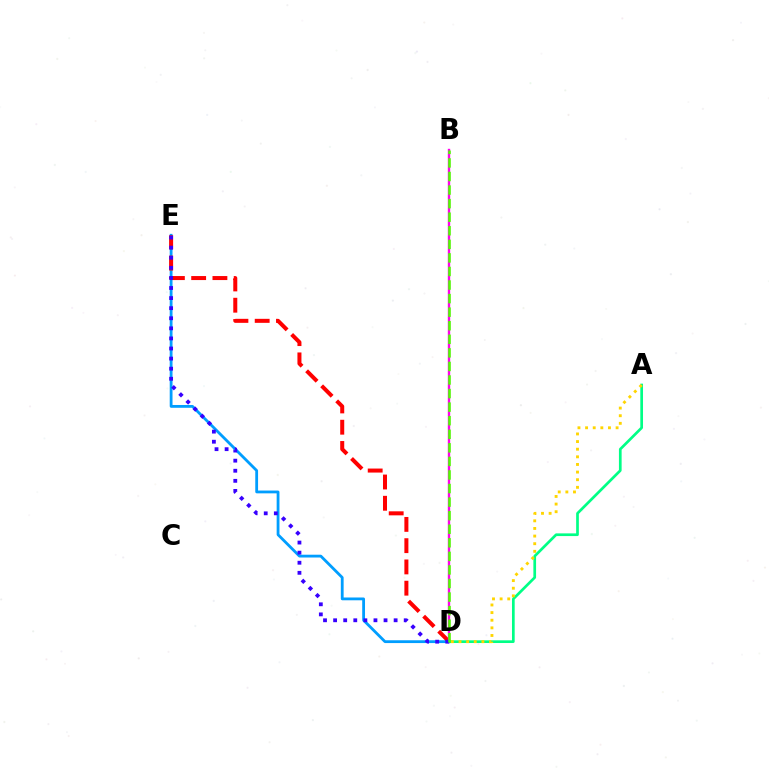{('D', 'E'): [{'color': '#009eff', 'line_style': 'solid', 'thickness': 2.02}, {'color': '#ff0000', 'line_style': 'dashed', 'thickness': 2.89}, {'color': '#3700ff', 'line_style': 'dotted', 'thickness': 2.74}], ('B', 'D'): [{'color': '#ff00ed', 'line_style': 'solid', 'thickness': 1.71}, {'color': '#4fff00', 'line_style': 'dashed', 'thickness': 1.84}], ('A', 'D'): [{'color': '#00ff86', 'line_style': 'solid', 'thickness': 1.94}, {'color': '#ffd500', 'line_style': 'dotted', 'thickness': 2.07}]}